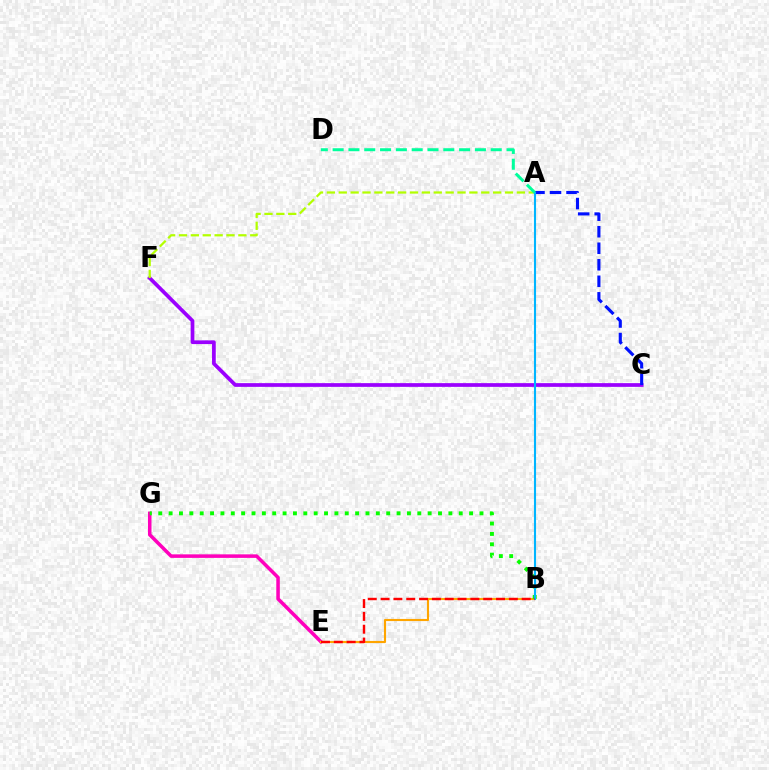{('E', 'G'): [{'color': '#ff00bd', 'line_style': 'solid', 'thickness': 2.54}], ('C', 'F'): [{'color': '#9b00ff', 'line_style': 'solid', 'thickness': 2.68}], ('A', 'F'): [{'color': '#b3ff00', 'line_style': 'dashed', 'thickness': 1.61}], ('A', 'C'): [{'color': '#0010ff', 'line_style': 'dashed', 'thickness': 2.24}], ('B', 'E'): [{'color': '#ffa500', 'line_style': 'solid', 'thickness': 1.53}, {'color': '#ff0000', 'line_style': 'dashed', 'thickness': 1.74}], ('B', 'G'): [{'color': '#08ff00', 'line_style': 'dotted', 'thickness': 2.82}], ('A', 'B'): [{'color': '#00b5ff', 'line_style': 'solid', 'thickness': 1.51}], ('A', 'D'): [{'color': '#00ff9d', 'line_style': 'dashed', 'thickness': 2.15}]}